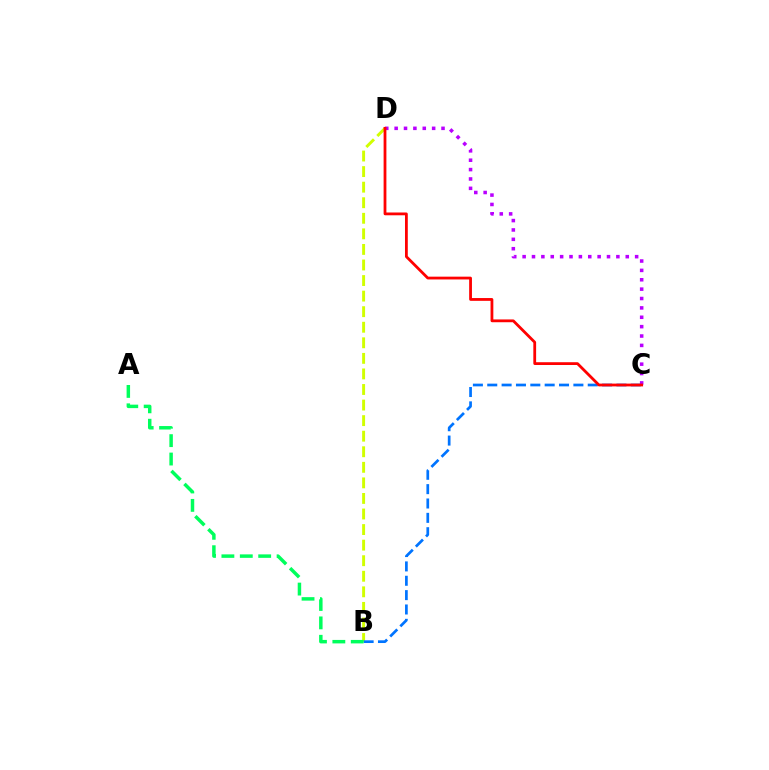{('B', 'D'): [{'color': '#d1ff00', 'line_style': 'dashed', 'thickness': 2.11}], ('B', 'C'): [{'color': '#0074ff', 'line_style': 'dashed', 'thickness': 1.95}], ('C', 'D'): [{'color': '#b900ff', 'line_style': 'dotted', 'thickness': 2.55}, {'color': '#ff0000', 'line_style': 'solid', 'thickness': 2.01}], ('A', 'B'): [{'color': '#00ff5c', 'line_style': 'dashed', 'thickness': 2.5}]}